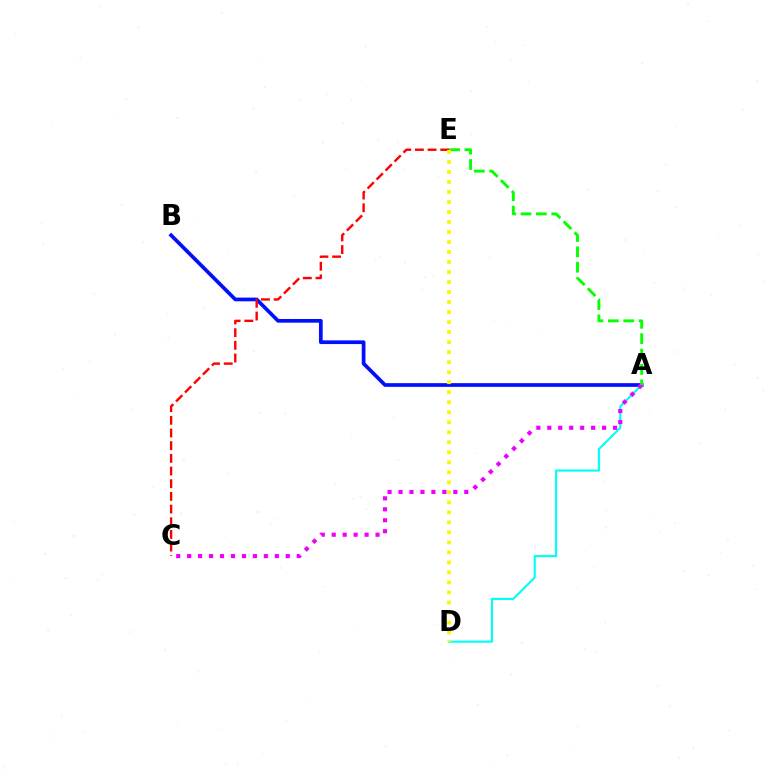{('A', 'B'): [{'color': '#0010ff', 'line_style': 'solid', 'thickness': 2.67}], ('C', 'E'): [{'color': '#ff0000', 'line_style': 'dashed', 'thickness': 1.72}], ('A', 'D'): [{'color': '#00fff6', 'line_style': 'solid', 'thickness': 1.54}], ('A', 'C'): [{'color': '#ee00ff', 'line_style': 'dotted', 'thickness': 2.98}], ('A', 'E'): [{'color': '#08ff00', 'line_style': 'dashed', 'thickness': 2.09}], ('D', 'E'): [{'color': '#fcf500', 'line_style': 'dotted', 'thickness': 2.72}]}